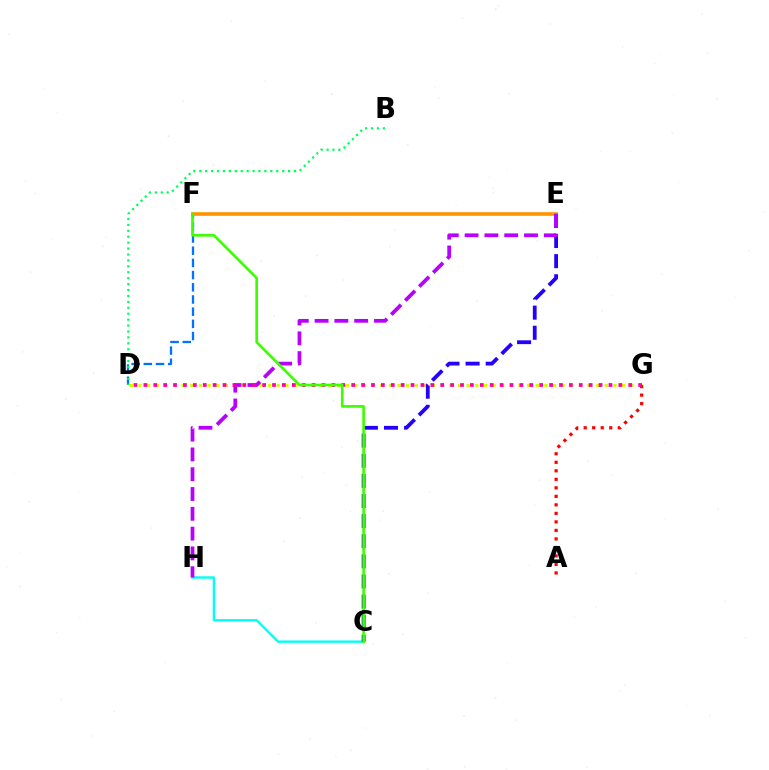{('D', 'G'): [{'color': '#d1ff00', 'line_style': 'dotted', 'thickness': 2.35}, {'color': '#ff00ac', 'line_style': 'dotted', 'thickness': 2.69}], ('C', 'H'): [{'color': '#00fff6', 'line_style': 'solid', 'thickness': 1.71}], ('D', 'F'): [{'color': '#0074ff', 'line_style': 'dashed', 'thickness': 1.66}], ('E', 'F'): [{'color': '#ff9400', 'line_style': 'solid', 'thickness': 2.61}], ('C', 'E'): [{'color': '#2500ff', 'line_style': 'dashed', 'thickness': 2.73}], ('A', 'G'): [{'color': '#ff0000', 'line_style': 'dotted', 'thickness': 2.31}], ('E', 'H'): [{'color': '#b900ff', 'line_style': 'dashed', 'thickness': 2.69}], ('B', 'D'): [{'color': '#00ff5c', 'line_style': 'dotted', 'thickness': 1.61}], ('C', 'F'): [{'color': '#3dff00', 'line_style': 'solid', 'thickness': 1.91}]}